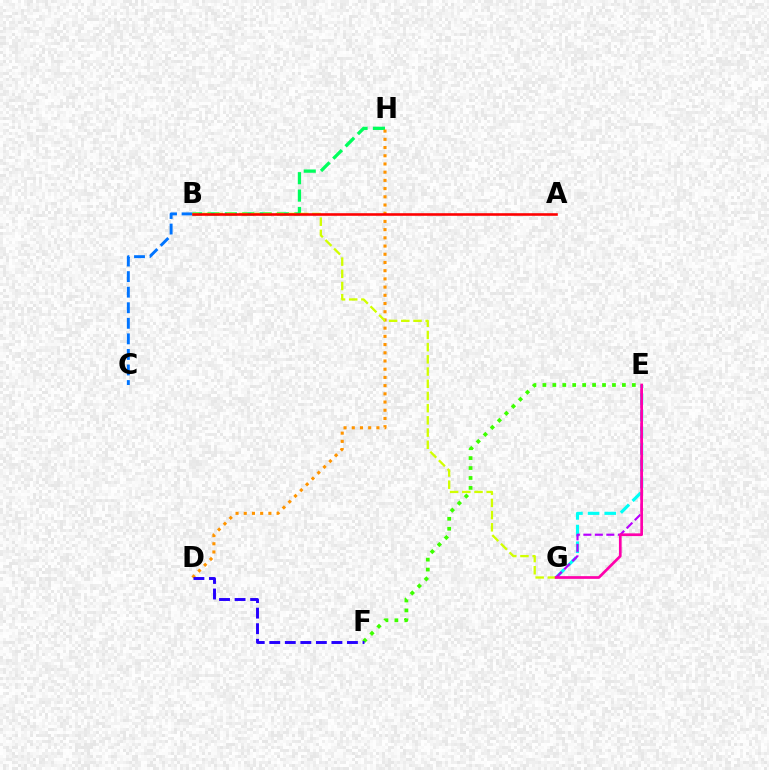{('E', 'F'): [{'color': '#3dff00', 'line_style': 'dotted', 'thickness': 2.7}], ('B', 'H'): [{'color': '#00ff5c', 'line_style': 'dashed', 'thickness': 2.36}], ('E', 'G'): [{'color': '#00fff6', 'line_style': 'dashed', 'thickness': 2.26}, {'color': '#b900ff', 'line_style': 'dashed', 'thickness': 1.56}, {'color': '#ff00ac', 'line_style': 'solid', 'thickness': 1.95}], ('D', 'H'): [{'color': '#ff9400', 'line_style': 'dotted', 'thickness': 2.23}], ('B', 'C'): [{'color': '#0074ff', 'line_style': 'dashed', 'thickness': 2.11}], ('D', 'F'): [{'color': '#2500ff', 'line_style': 'dashed', 'thickness': 2.11}], ('B', 'G'): [{'color': '#d1ff00', 'line_style': 'dashed', 'thickness': 1.66}], ('A', 'B'): [{'color': '#ff0000', 'line_style': 'solid', 'thickness': 1.87}]}